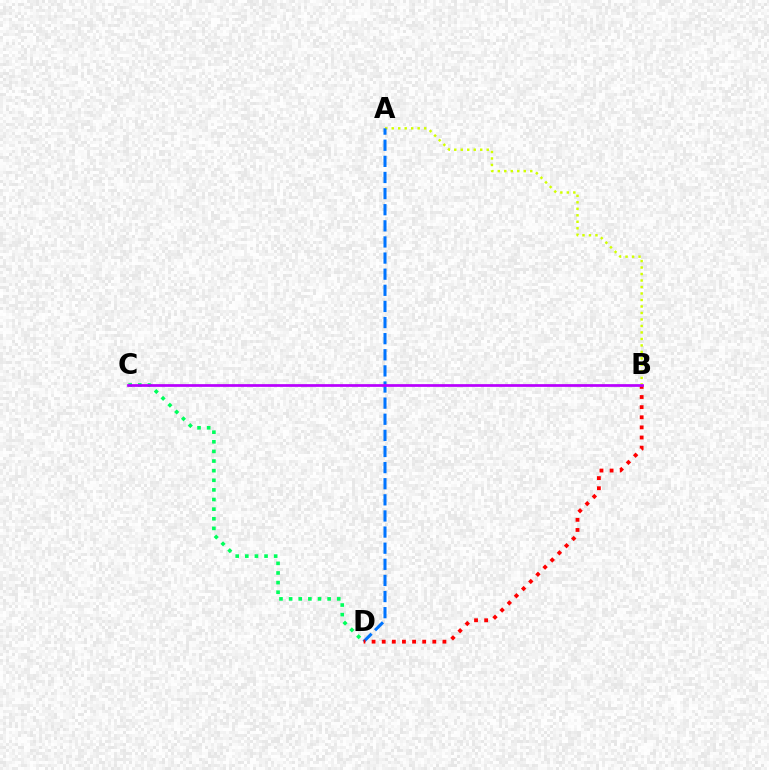{('A', 'B'): [{'color': '#d1ff00', 'line_style': 'dotted', 'thickness': 1.76}], ('A', 'D'): [{'color': '#0074ff', 'line_style': 'dashed', 'thickness': 2.19}], ('B', 'D'): [{'color': '#ff0000', 'line_style': 'dotted', 'thickness': 2.75}], ('C', 'D'): [{'color': '#00ff5c', 'line_style': 'dotted', 'thickness': 2.61}], ('B', 'C'): [{'color': '#b900ff', 'line_style': 'solid', 'thickness': 1.96}]}